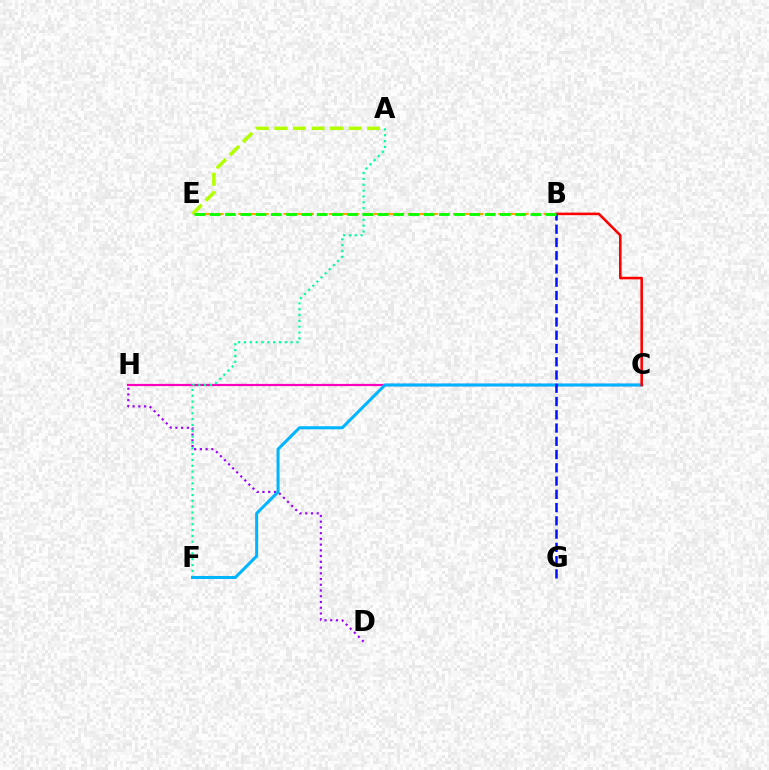{('C', 'H'): [{'color': '#ff00bd', 'line_style': 'solid', 'thickness': 1.6}], ('B', 'E'): [{'color': '#ffa500', 'line_style': 'dashed', 'thickness': 1.54}, {'color': '#08ff00', 'line_style': 'dashed', 'thickness': 2.07}], ('D', 'H'): [{'color': '#9b00ff', 'line_style': 'dotted', 'thickness': 1.56}], ('A', 'E'): [{'color': '#b3ff00', 'line_style': 'dashed', 'thickness': 2.52}], ('A', 'F'): [{'color': '#00ff9d', 'line_style': 'dotted', 'thickness': 1.59}], ('C', 'F'): [{'color': '#00b5ff', 'line_style': 'solid', 'thickness': 2.19}], ('B', 'C'): [{'color': '#ff0000', 'line_style': 'solid', 'thickness': 1.85}], ('B', 'G'): [{'color': '#0010ff', 'line_style': 'dashed', 'thickness': 1.8}]}